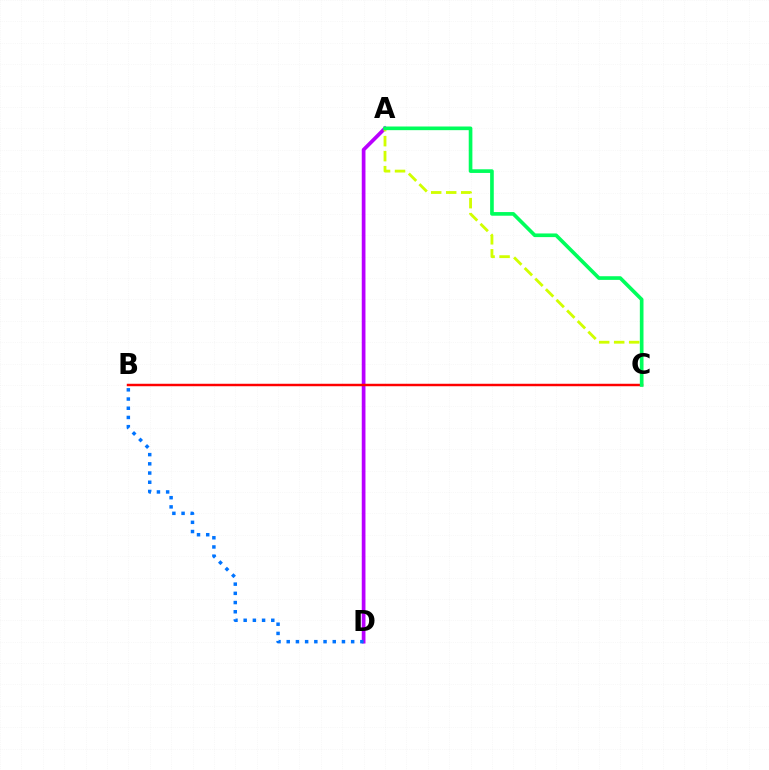{('A', 'D'): [{'color': '#b900ff', 'line_style': 'solid', 'thickness': 2.67}], ('A', 'C'): [{'color': '#d1ff00', 'line_style': 'dashed', 'thickness': 2.04}, {'color': '#00ff5c', 'line_style': 'solid', 'thickness': 2.63}], ('B', 'C'): [{'color': '#ff0000', 'line_style': 'solid', 'thickness': 1.77}], ('B', 'D'): [{'color': '#0074ff', 'line_style': 'dotted', 'thickness': 2.5}]}